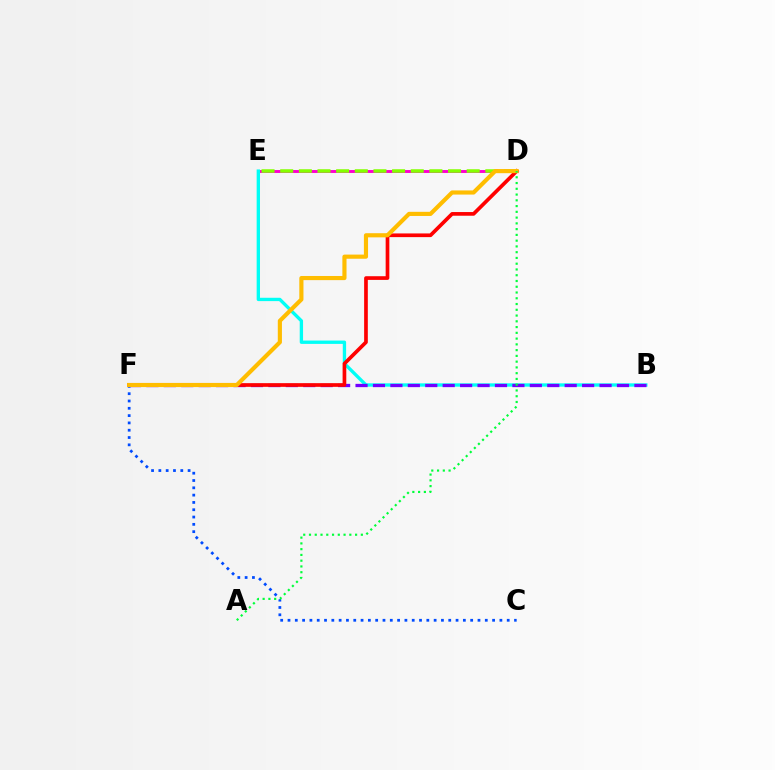{('D', 'E'): [{'color': '#ff00cf', 'line_style': 'solid', 'thickness': 2.1}, {'color': '#84ff00', 'line_style': 'dashed', 'thickness': 2.53}], ('B', 'E'): [{'color': '#00fff6', 'line_style': 'solid', 'thickness': 2.4}], ('C', 'F'): [{'color': '#004bff', 'line_style': 'dotted', 'thickness': 1.99}], ('B', 'F'): [{'color': '#7200ff', 'line_style': 'dashed', 'thickness': 2.37}], ('D', 'F'): [{'color': '#ff0000', 'line_style': 'solid', 'thickness': 2.65}, {'color': '#ffbd00', 'line_style': 'solid', 'thickness': 2.98}], ('A', 'D'): [{'color': '#00ff39', 'line_style': 'dotted', 'thickness': 1.57}]}